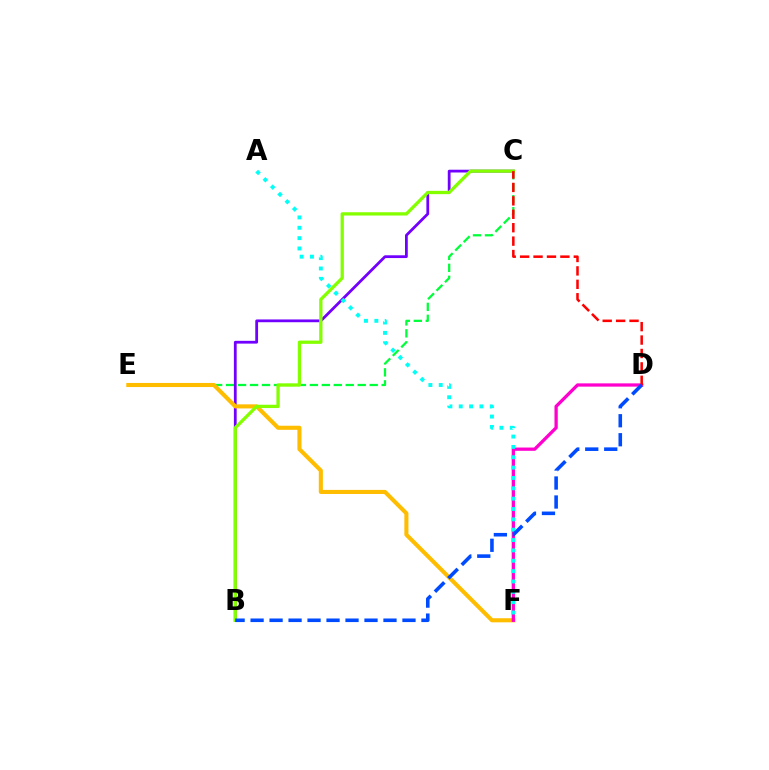{('C', 'E'): [{'color': '#00ff39', 'line_style': 'dashed', 'thickness': 1.63}], ('B', 'C'): [{'color': '#7200ff', 'line_style': 'solid', 'thickness': 2.0}, {'color': '#84ff00', 'line_style': 'solid', 'thickness': 2.37}], ('E', 'F'): [{'color': '#ffbd00', 'line_style': 'solid', 'thickness': 2.94}], ('D', 'F'): [{'color': '#ff00cf', 'line_style': 'solid', 'thickness': 2.36}], ('A', 'F'): [{'color': '#00fff6', 'line_style': 'dotted', 'thickness': 2.81}], ('C', 'D'): [{'color': '#ff0000', 'line_style': 'dashed', 'thickness': 1.82}], ('B', 'D'): [{'color': '#004bff', 'line_style': 'dashed', 'thickness': 2.58}]}